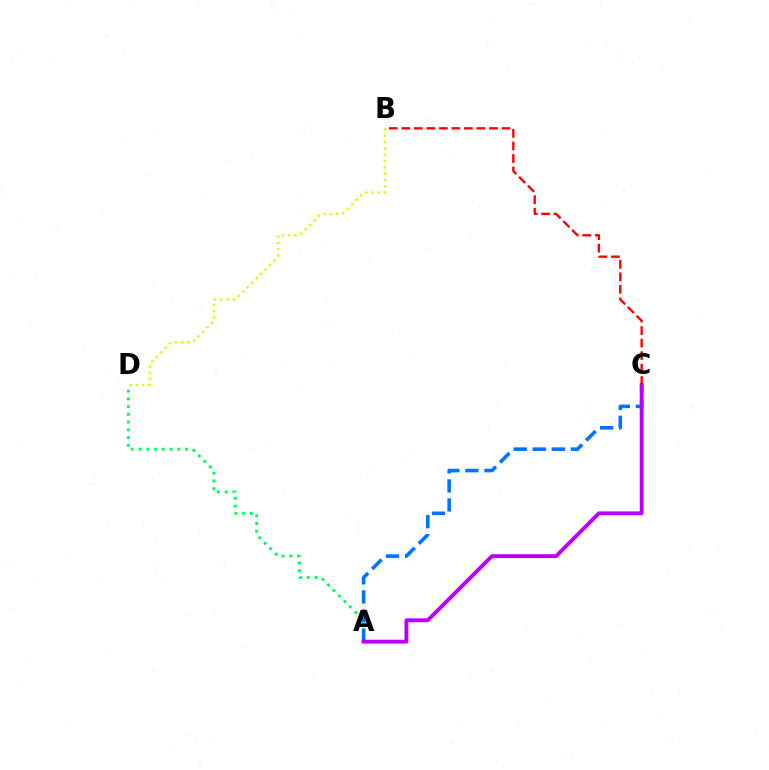{('A', 'D'): [{'color': '#00ff5c', 'line_style': 'dotted', 'thickness': 2.11}], ('A', 'C'): [{'color': '#0074ff', 'line_style': 'dashed', 'thickness': 2.59}, {'color': '#b900ff', 'line_style': 'solid', 'thickness': 2.79}], ('B', 'D'): [{'color': '#d1ff00', 'line_style': 'dotted', 'thickness': 1.71}], ('B', 'C'): [{'color': '#ff0000', 'line_style': 'dashed', 'thickness': 1.7}]}